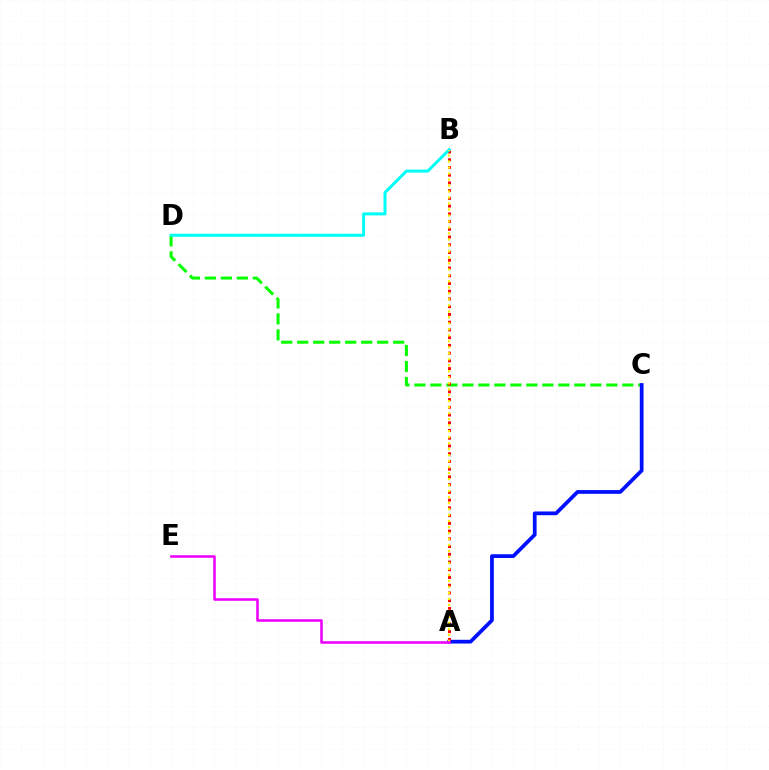{('C', 'D'): [{'color': '#08ff00', 'line_style': 'dashed', 'thickness': 2.17}], ('A', 'C'): [{'color': '#0010ff', 'line_style': 'solid', 'thickness': 2.7}], ('A', 'B'): [{'color': '#ff0000', 'line_style': 'dotted', 'thickness': 2.1}, {'color': '#fcf500', 'line_style': 'dotted', 'thickness': 1.63}], ('B', 'D'): [{'color': '#00fff6', 'line_style': 'solid', 'thickness': 2.16}], ('A', 'E'): [{'color': '#ee00ff', 'line_style': 'solid', 'thickness': 1.84}]}